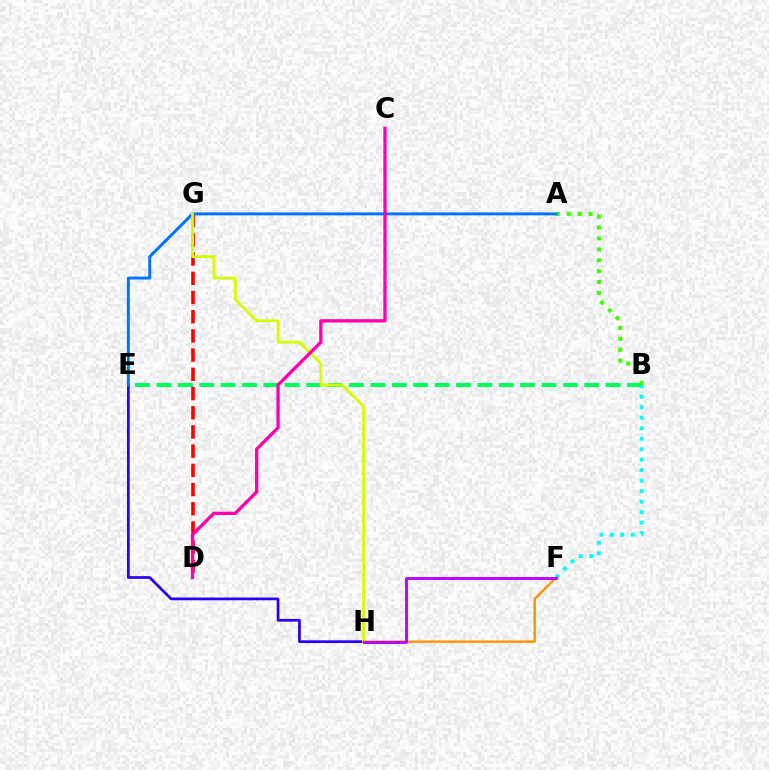{('B', 'E'): [{'color': '#00ff5c', 'line_style': 'dashed', 'thickness': 2.91}], ('B', 'F'): [{'color': '#00fff6', 'line_style': 'dotted', 'thickness': 2.85}], ('E', 'H'): [{'color': '#2500ff', 'line_style': 'solid', 'thickness': 1.96}], ('A', 'B'): [{'color': '#3dff00', 'line_style': 'dotted', 'thickness': 2.97}], ('D', 'G'): [{'color': '#ff0000', 'line_style': 'dashed', 'thickness': 2.61}], ('A', 'E'): [{'color': '#0074ff', 'line_style': 'solid', 'thickness': 2.12}], ('G', 'H'): [{'color': '#d1ff00', 'line_style': 'solid', 'thickness': 2.03}], ('F', 'H'): [{'color': '#ff9400', 'line_style': 'solid', 'thickness': 1.73}, {'color': '#b900ff', 'line_style': 'solid', 'thickness': 2.06}], ('C', 'D'): [{'color': '#ff00ac', 'line_style': 'solid', 'thickness': 2.39}]}